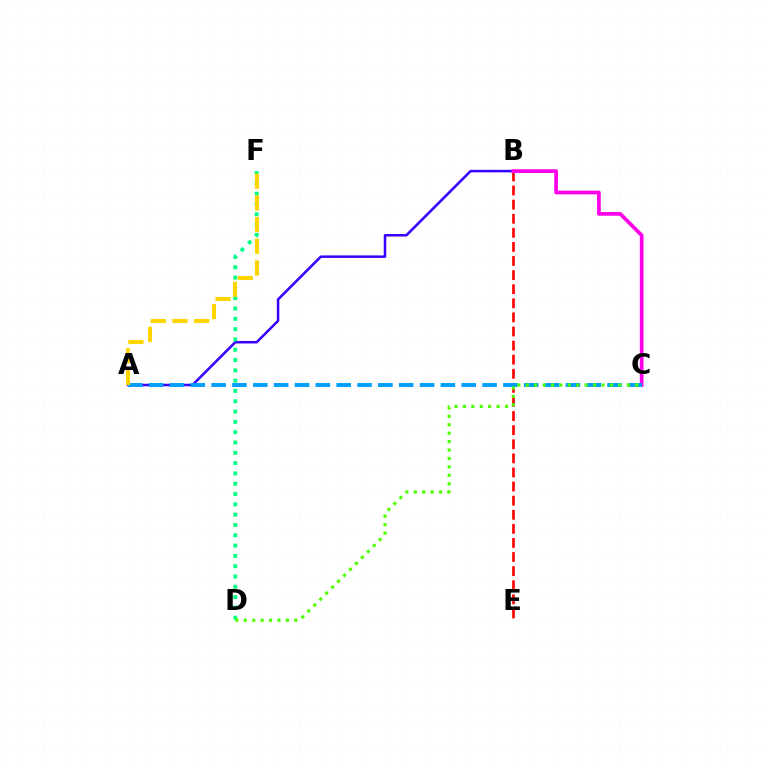{('B', 'E'): [{'color': '#ff0000', 'line_style': 'dashed', 'thickness': 1.91}], ('A', 'B'): [{'color': '#3700ff', 'line_style': 'solid', 'thickness': 1.82}], ('B', 'C'): [{'color': '#ff00ed', 'line_style': 'solid', 'thickness': 2.66}], ('A', 'C'): [{'color': '#009eff', 'line_style': 'dashed', 'thickness': 2.83}], ('D', 'F'): [{'color': '#00ff86', 'line_style': 'dotted', 'thickness': 2.8}], ('A', 'F'): [{'color': '#ffd500', 'line_style': 'dashed', 'thickness': 2.95}], ('C', 'D'): [{'color': '#4fff00', 'line_style': 'dotted', 'thickness': 2.29}]}